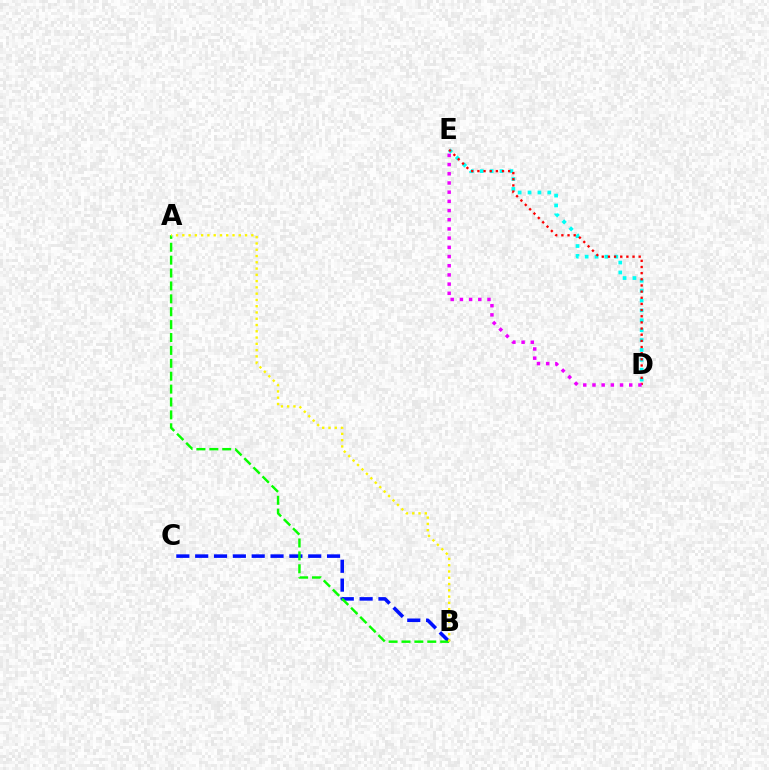{('D', 'E'): [{'color': '#00fff6', 'line_style': 'dotted', 'thickness': 2.69}, {'color': '#ff0000', 'line_style': 'dotted', 'thickness': 1.67}, {'color': '#ee00ff', 'line_style': 'dotted', 'thickness': 2.5}], ('B', 'C'): [{'color': '#0010ff', 'line_style': 'dashed', 'thickness': 2.56}], ('A', 'B'): [{'color': '#08ff00', 'line_style': 'dashed', 'thickness': 1.75}, {'color': '#fcf500', 'line_style': 'dotted', 'thickness': 1.7}]}